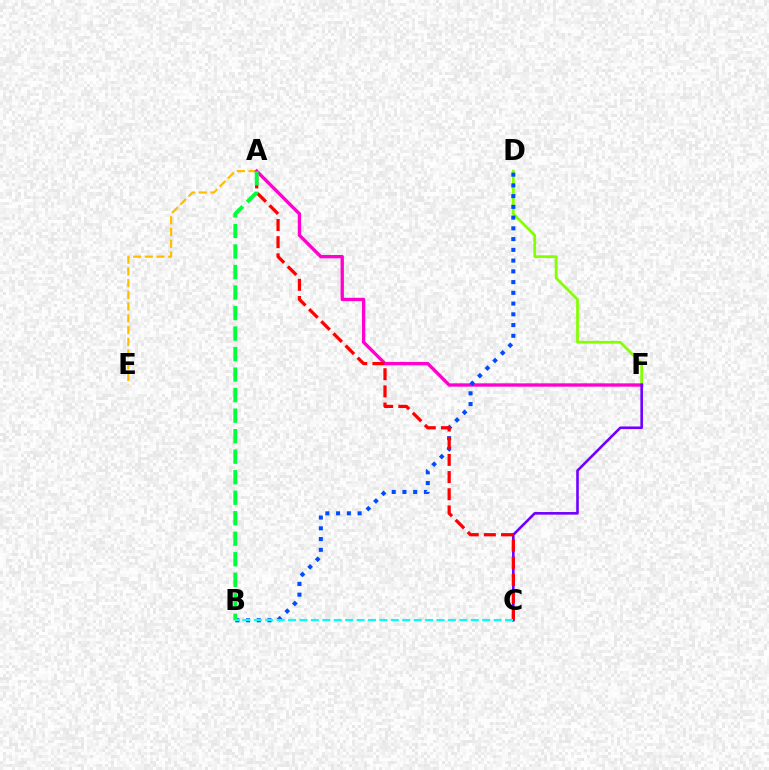{('D', 'F'): [{'color': '#84ff00', 'line_style': 'solid', 'thickness': 1.99}], ('A', 'E'): [{'color': '#ffbd00', 'line_style': 'dashed', 'thickness': 1.59}], ('A', 'F'): [{'color': '#ff00cf', 'line_style': 'solid', 'thickness': 2.4}], ('B', 'D'): [{'color': '#004bff', 'line_style': 'dotted', 'thickness': 2.92}], ('C', 'F'): [{'color': '#7200ff', 'line_style': 'solid', 'thickness': 1.88}], ('A', 'C'): [{'color': '#ff0000', 'line_style': 'dashed', 'thickness': 2.33}], ('A', 'B'): [{'color': '#00ff39', 'line_style': 'dashed', 'thickness': 2.79}], ('B', 'C'): [{'color': '#00fff6', 'line_style': 'dashed', 'thickness': 1.55}]}